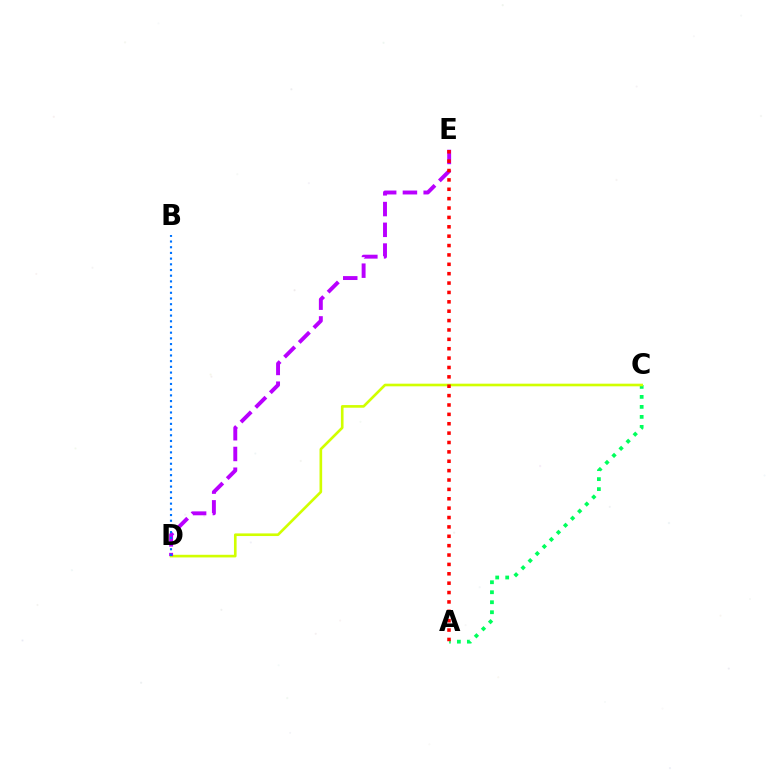{('A', 'C'): [{'color': '#00ff5c', 'line_style': 'dotted', 'thickness': 2.72}], ('C', 'D'): [{'color': '#d1ff00', 'line_style': 'solid', 'thickness': 1.9}], ('D', 'E'): [{'color': '#b900ff', 'line_style': 'dashed', 'thickness': 2.82}], ('B', 'D'): [{'color': '#0074ff', 'line_style': 'dotted', 'thickness': 1.55}], ('A', 'E'): [{'color': '#ff0000', 'line_style': 'dotted', 'thickness': 2.55}]}